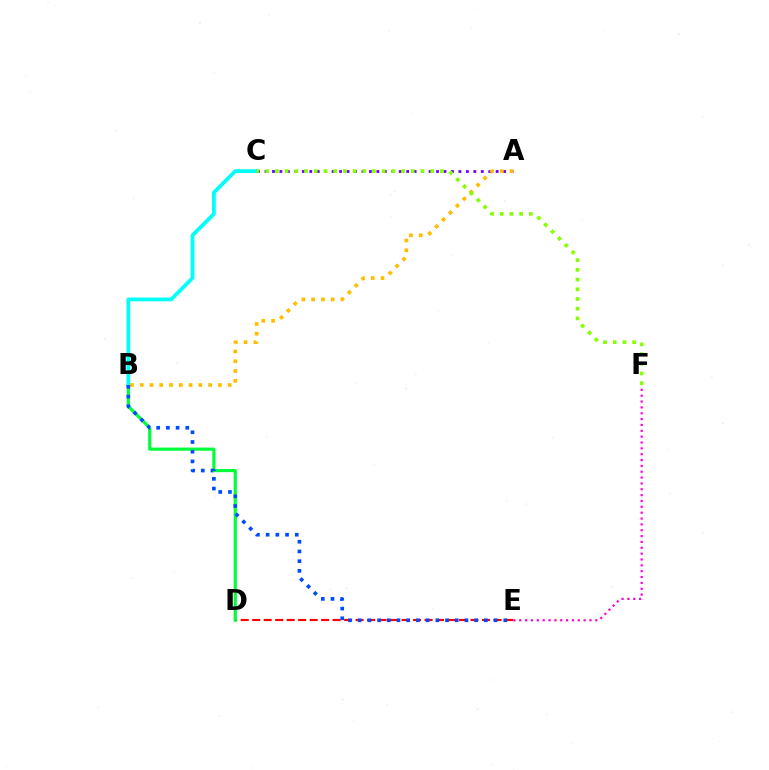{('D', 'E'): [{'color': '#ff0000', 'line_style': 'dashed', 'thickness': 1.56}], ('B', 'D'): [{'color': '#00ff39', 'line_style': 'solid', 'thickness': 2.28}], ('E', 'F'): [{'color': '#ff00cf', 'line_style': 'dotted', 'thickness': 1.59}], ('B', 'C'): [{'color': '#00fff6', 'line_style': 'solid', 'thickness': 2.71}], ('A', 'C'): [{'color': '#7200ff', 'line_style': 'dotted', 'thickness': 2.03}], ('A', 'B'): [{'color': '#ffbd00', 'line_style': 'dotted', 'thickness': 2.66}], ('B', 'E'): [{'color': '#004bff', 'line_style': 'dotted', 'thickness': 2.64}], ('C', 'F'): [{'color': '#84ff00', 'line_style': 'dotted', 'thickness': 2.64}]}